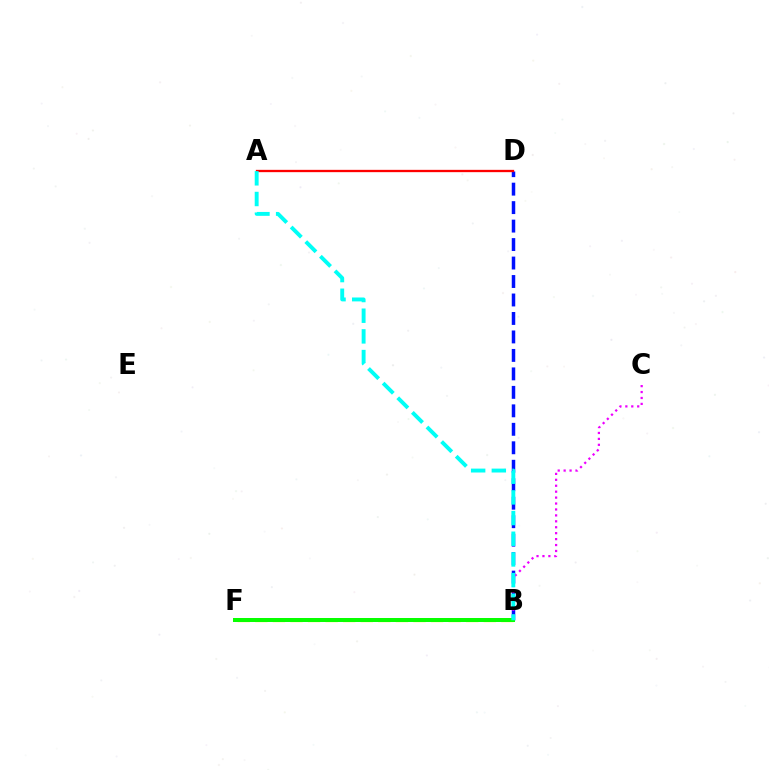{('B', 'F'): [{'color': '#fcf500', 'line_style': 'dashed', 'thickness': 2.39}, {'color': '#08ff00', 'line_style': 'solid', 'thickness': 2.88}], ('B', 'D'): [{'color': '#0010ff', 'line_style': 'dashed', 'thickness': 2.51}], ('B', 'C'): [{'color': '#ee00ff', 'line_style': 'dotted', 'thickness': 1.61}], ('A', 'D'): [{'color': '#ff0000', 'line_style': 'solid', 'thickness': 1.66}], ('A', 'B'): [{'color': '#00fff6', 'line_style': 'dashed', 'thickness': 2.81}]}